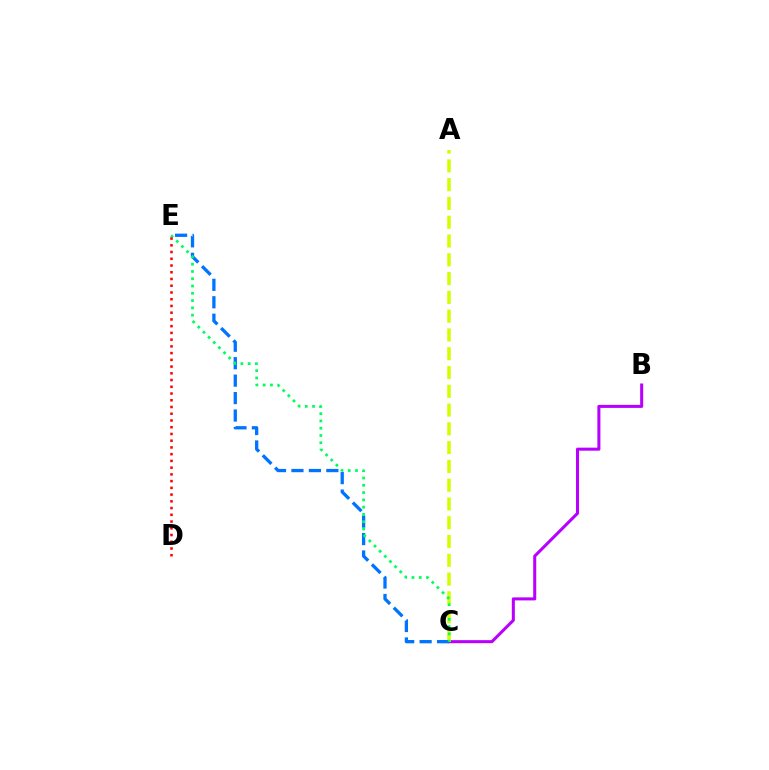{('B', 'C'): [{'color': '#b900ff', 'line_style': 'solid', 'thickness': 2.19}], ('A', 'C'): [{'color': '#d1ff00', 'line_style': 'dashed', 'thickness': 2.55}], ('C', 'E'): [{'color': '#0074ff', 'line_style': 'dashed', 'thickness': 2.37}, {'color': '#00ff5c', 'line_style': 'dotted', 'thickness': 1.98}], ('D', 'E'): [{'color': '#ff0000', 'line_style': 'dotted', 'thickness': 1.83}]}